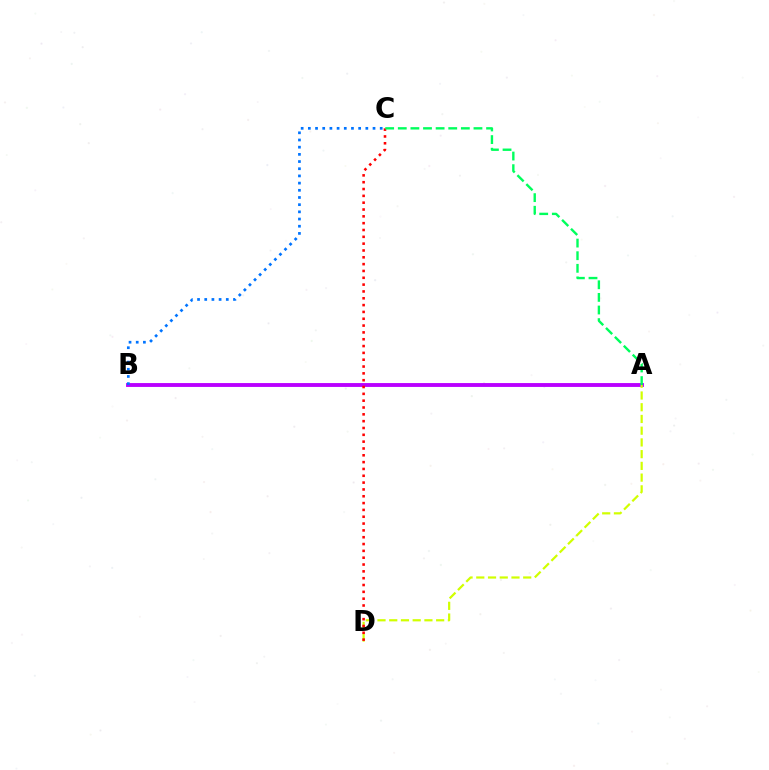{('A', 'B'): [{'color': '#b900ff', 'line_style': 'solid', 'thickness': 2.79}], ('A', 'D'): [{'color': '#d1ff00', 'line_style': 'dashed', 'thickness': 1.59}], ('C', 'D'): [{'color': '#ff0000', 'line_style': 'dotted', 'thickness': 1.85}], ('B', 'C'): [{'color': '#0074ff', 'line_style': 'dotted', 'thickness': 1.95}], ('A', 'C'): [{'color': '#00ff5c', 'line_style': 'dashed', 'thickness': 1.71}]}